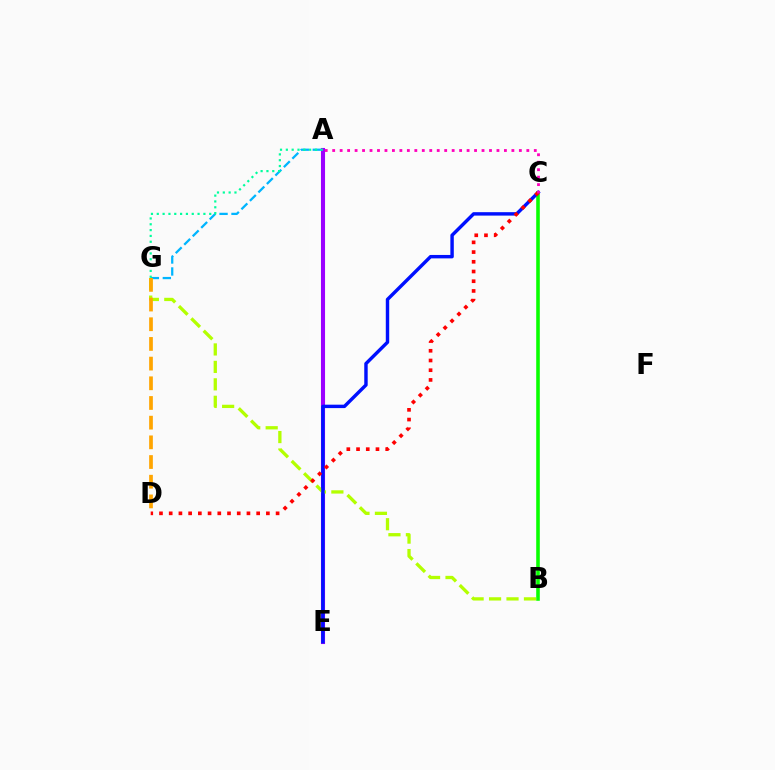{('A', 'G'): [{'color': '#00b5ff', 'line_style': 'dashed', 'thickness': 1.63}, {'color': '#00ff9d', 'line_style': 'dotted', 'thickness': 1.58}], ('B', 'C'): [{'color': '#08ff00', 'line_style': 'solid', 'thickness': 2.58}], ('A', 'E'): [{'color': '#9b00ff', 'line_style': 'solid', 'thickness': 2.94}], ('B', 'G'): [{'color': '#b3ff00', 'line_style': 'dashed', 'thickness': 2.37}], ('D', 'G'): [{'color': '#ffa500', 'line_style': 'dashed', 'thickness': 2.67}], ('C', 'E'): [{'color': '#0010ff', 'line_style': 'solid', 'thickness': 2.47}], ('C', 'D'): [{'color': '#ff0000', 'line_style': 'dotted', 'thickness': 2.64}], ('A', 'C'): [{'color': '#ff00bd', 'line_style': 'dotted', 'thickness': 2.03}]}